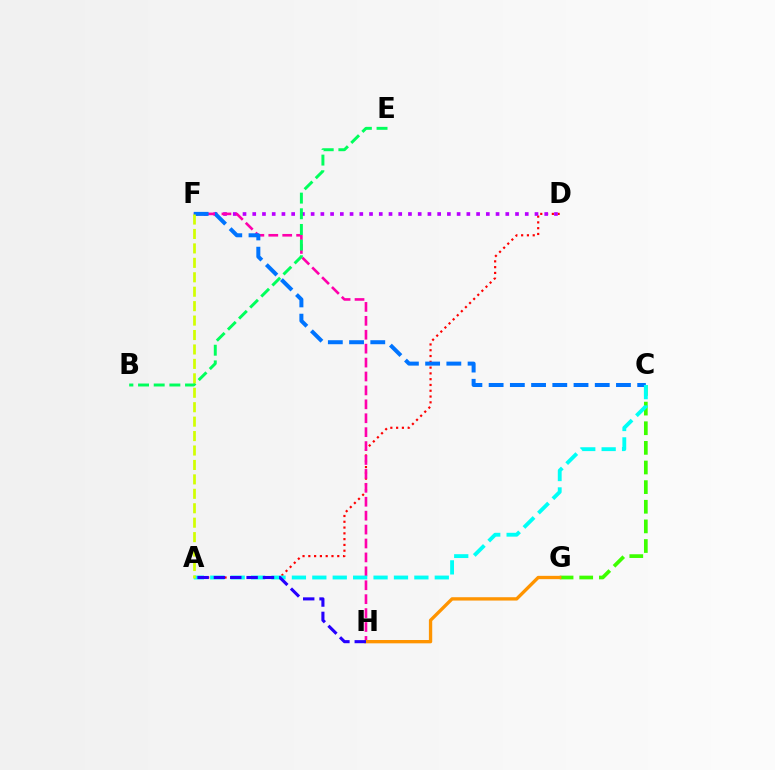{('A', 'D'): [{'color': '#ff0000', 'line_style': 'dotted', 'thickness': 1.57}], ('D', 'F'): [{'color': '#b900ff', 'line_style': 'dotted', 'thickness': 2.64}], ('F', 'H'): [{'color': '#ff00ac', 'line_style': 'dashed', 'thickness': 1.89}], ('C', 'G'): [{'color': '#3dff00', 'line_style': 'dashed', 'thickness': 2.67}], ('C', 'F'): [{'color': '#0074ff', 'line_style': 'dashed', 'thickness': 2.88}], ('A', 'C'): [{'color': '#00fff6', 'line_style': 'dashed', 'thickness': 2.77}], ('B', 'E'): [{'color': '#00ff5c', 'line_style': 'dashed', 'thickness': 2.13}], ('G', 'H'): [{'color': '#ff9400', 'line_style': 'solid', 'thickness': 2.4}], ('A', 'H'): [{'color': '#2500ff', 'line_style': 'dashed', 'thickness': 2.22}], ('A', 'F'): [{'color': '#d1ff00', 'line_style': 'dashed', 'thickness': 1.96}]}